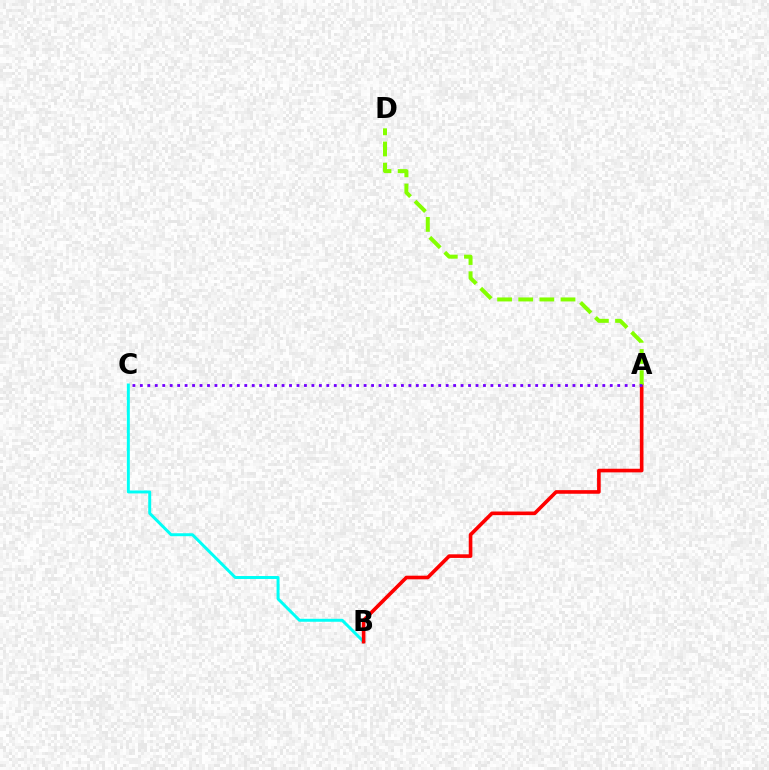{('B', 'C'): [{'color': '#00fff6', 'line_style': 'solid', 'thickness': 2.13}], ('A', 'B'): [{'color': '#ff0000', 'line_style': 'solid', 'thickness': 2.61}], ('A', 'D'): [{'color': '#84ff00', 'line_style': 'dashed', 'thickness': 2.87}], ('A', 'C'): [{'color': '#7200ff', 'line_style': 'dotted', 'thickness': 2.03}]}